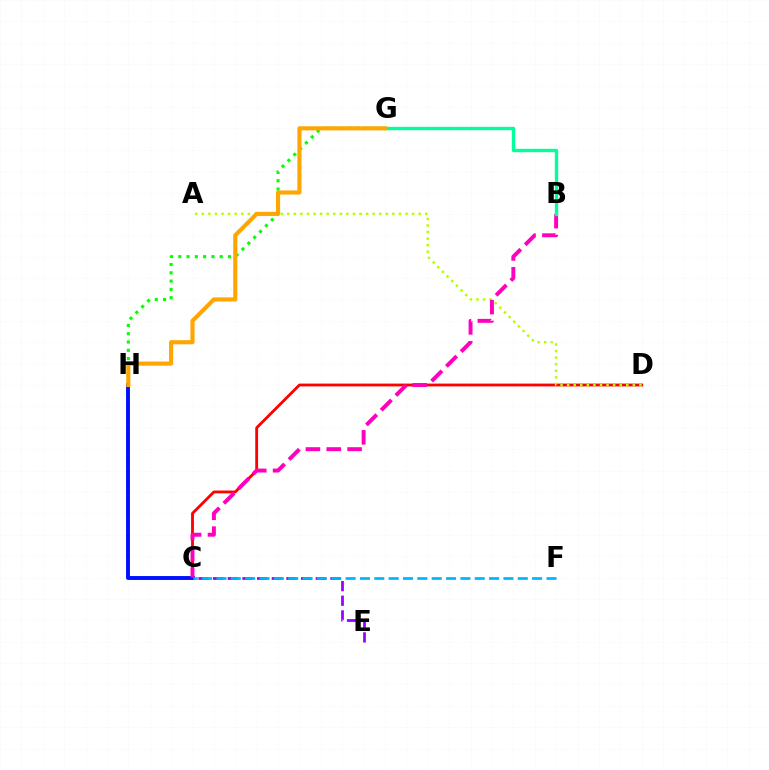{('C', 'D'): [{'color': '#ff0000', 'line_style': 'solid', 'thickness': 2.04}], ('C', 'H'): [{'color': '#0010ff', 'line_style': 'solid', 'thickness': 2.81}], ('A', 'D'): [{'color': '#b3ff00', 'line_style': 'dotted', 'thickness': 1.79}], ('B', 'C'): [{'color': '#ff00bd', 'line_style': 'dashed', 'thickness': 2.83}], ('C', 'E'): [{'color': '#9b00ff', 'line_style': 'dashed', 'thickness': 1.99}], ('G', 'H'): [{'color': '#08ff00', 'line_style': 'dotted', 'thickness': 2.25}, {'color': '#ffa500', 'line_style': 'solid', 'thickness': 2.96}], ('B', 'G'): [{'color': '#00ff9d', 'line_style': 'solid', 'thickness': 2.43}], ('C', 'F'): [{'color': '#00b5ff', 'line_style': 'dashed', 'thickness': 1.95}]}